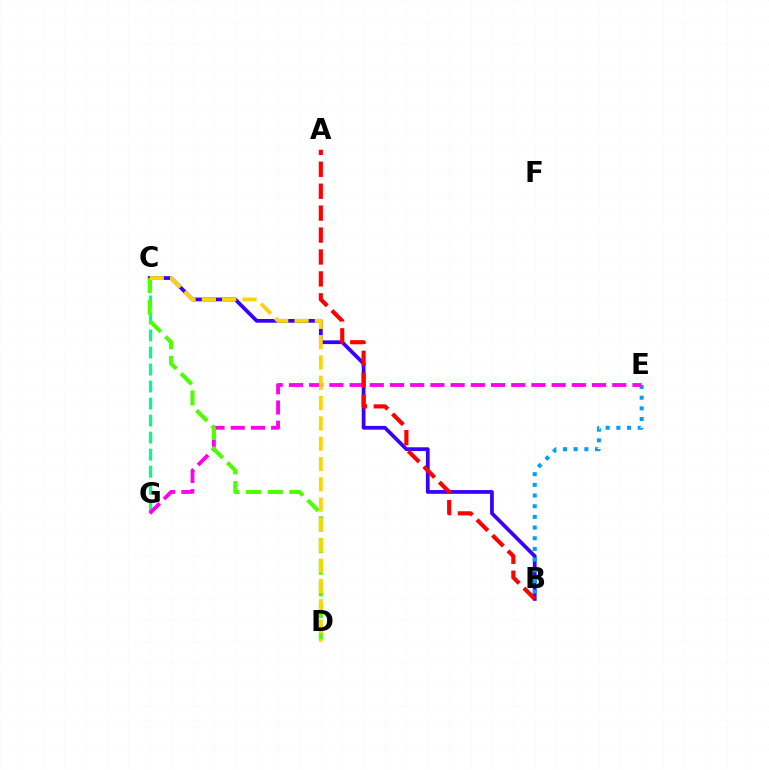{('C', 'G'): [{'color': '#00ff86', 'line_style': 'dashed', 'thickness': 2.31}], ('B', 'C'): [{'color': '#3700ff', 'line_style': 'solid', 'thickness': 2.7}], ('B', 'E'): [{'color': '#009eff', 'line_style': 'dotted', 'thickness': 2.9}], ('E', 'G'): [{'color': '#ff00ed', 'line_style': 'dashed', 'thickness': 2.74}], ('C', 'D'): [{'color': '#4fff00', 'line_style': 'dashed', 'thickness': 2.94}, {'color': '#ffd500', 'line_style': 'dashed', 'thickness': 2.76}], ('A', 'B'): [{'color': '#ff0000', 'line_style': 'dashed', 'thickness': 2.98}]}